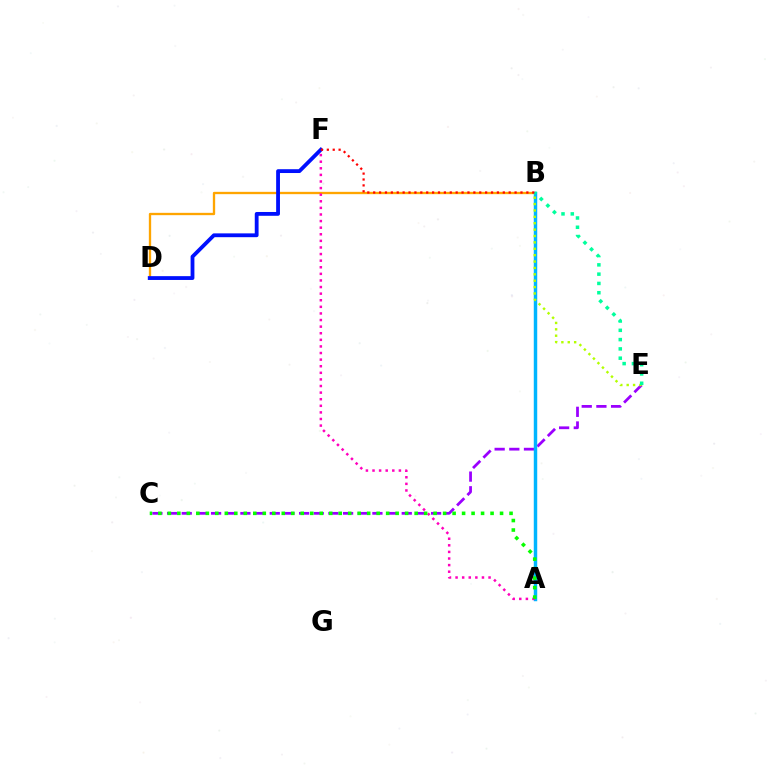{('C', 'E'): [{'color': '#9b00ff', 'line_style': 'dashed', 'thickness': 1.99}], ('B', 'D'): [{'color': '#ffa500', 'line_style': 'solid', 'thickness': 1.68}], ('A', 'B'): [{'color': '#00b5ff', 'line_style': 'solid', 'thickness': 2.49}], ('B', 'E'): [{'color': '#b3ff00', 'line_style': 'dotted', 'thickness': 1.74}, {'color': '#00ff9d', 'line_style': 'dotted', 'thickness': 2.52}], ('D', 'F'): [{'color': '#0010ff', 'line_style': 'solid', 'thickness': 2.75}], ('A', 'F'): [{'color': '#ff00bd', 'line_style': 'dotted', 'thickness': 1.79}], ('B', 'F'): [{'color': '#ff0000', 'line_style': 'dotted', 'thickness': 1.6}], ('A', 'C'): [{'color': '#08ff00', 'line_style': 'dotted', 'thickness': 2.58}]}